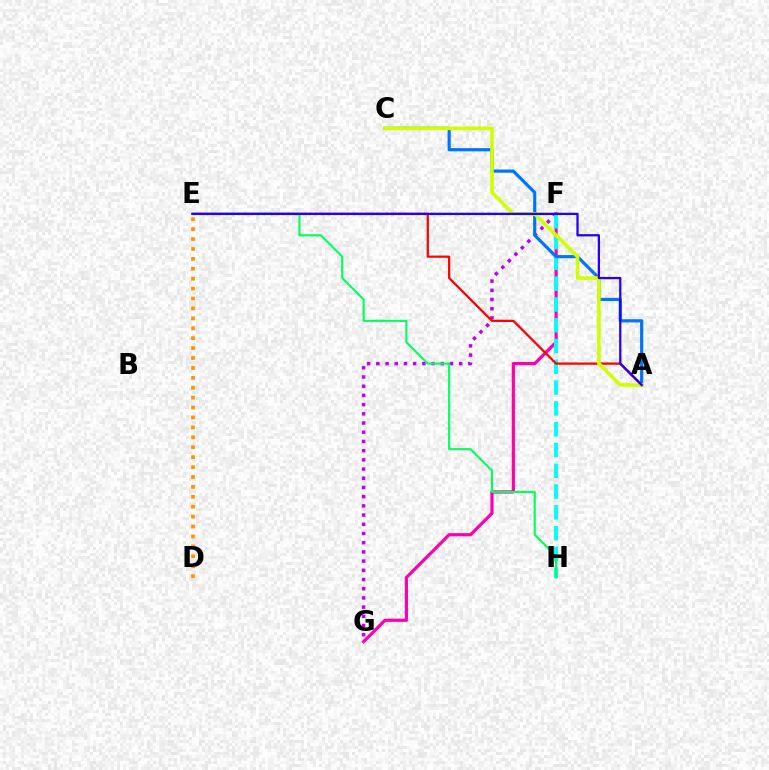{('E', 'F'): [{'color': '#3dff00', 'line_style': 'dotted', 'thickness': 1.74}], ('F', 'G'): [{'color': '#ff00ac', 'line_style': 'solid', 'thickness': 2.3}, {'color': '#b900ff', 'line_style': 'dotted', 'thickness': 2.5}], ('F', 'H'): [{'color': '#00fff6', 'line_style': 'dashed', 'thickness': 2.82}], ('A', 'E'): [{'color': '#ff0000', 'line_style': 'solid', 'thickness': 1.62}, {'color': '#2500ff', 'line_style': 'solid', 'thickness': 1.64}], ('A', 'C'): [{'color': '#0074ff', 'line_style': 'solid', 'thickness': 2.29}, {'color': '#d1ff00', 'line_style': 'solid', 'thickness': 2.59}], ('D', 'E'): [{'color': '#ff9400', 'line_style': 'dotted', 'thickness': 2.69}], ('E', 'H'): [{'color': '#00ff5c', 'line_style': 'solid', 'thickness': 1.51}]}